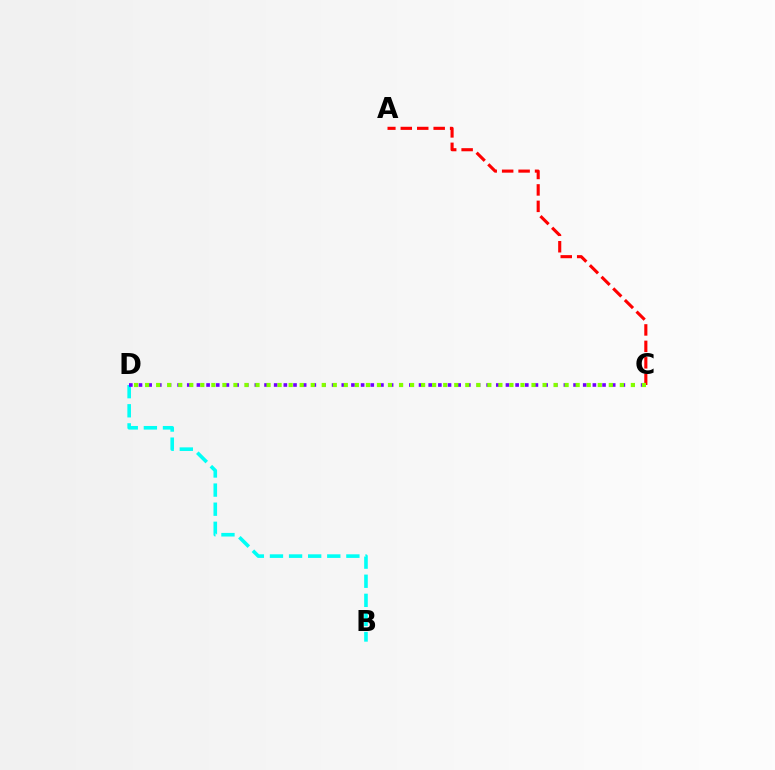{('A', 'C'): [{'color': '#ff0000', 'line_style': 'dashed', 'thickness': 2.23}], ('B', 'D'): [{'color': '#00fff6', 'line_style': 'dashed', 'thickness': 2.6}], ('C', 'D'): [{'color': '#7200ff', 'line_style': 'dotted', 'thickness': 2.62}, {'color': '#84ff00', 'line_style': 'dotted', 'thickness': 3.0}]}